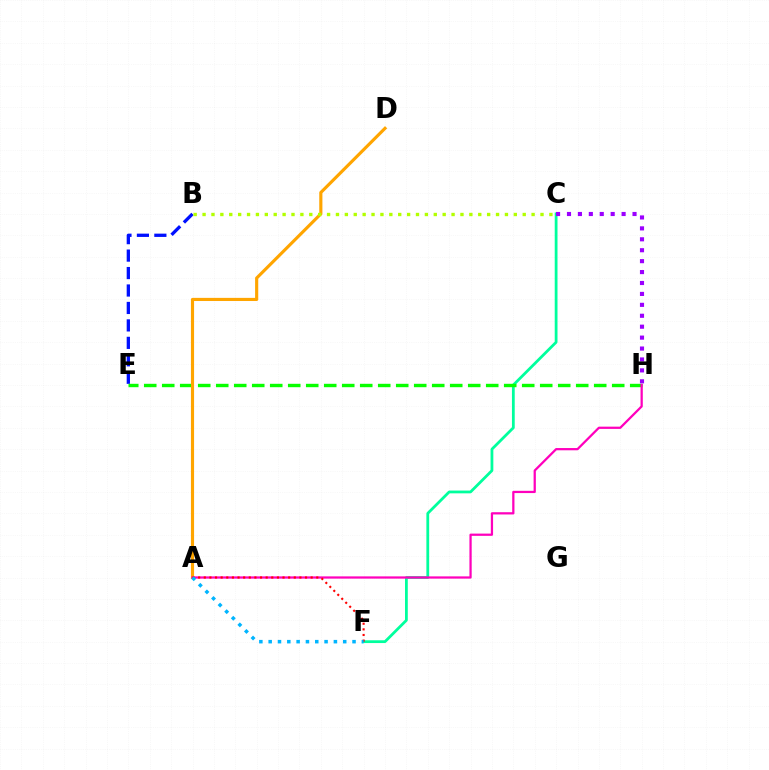{('B', 'E'): [{'color': '#0010ff', 'line_style': 'dashed', 'thickness': 2.37}], ('C', 'F'): [{'color': '#00ff9d', 'line_style': 'solid', 'thickness': 2.0}], ('E', 'H'): [{'color': '#08ff00', 'line_style': 'dashed', 'thickness': 2.45}], ('A', 'D'): [{'color': '#ffa500', 'line_style': 'solid', 'thickness': 2.26}], ('A', 'H'): [{'color': '#ff00bd', 'line_style': 'solid', 'thickness': 1.62}], ('A', 'F'): [{'color': '#ff0000', 'line_style': 'dotted', 'thickness': 1.53}, {'color': '#00b5ff', 'line_style': 'dotted', 'thickness': 2.53}], ('C', 'H'): [{'color': '#9b00ff', 'line_style': 'dotted', 'thickness': 2.97}], ('B', 'C'): [{'color': '#b3ff00', 'line_style': 'dotted', 'thickness': 2.42}]}